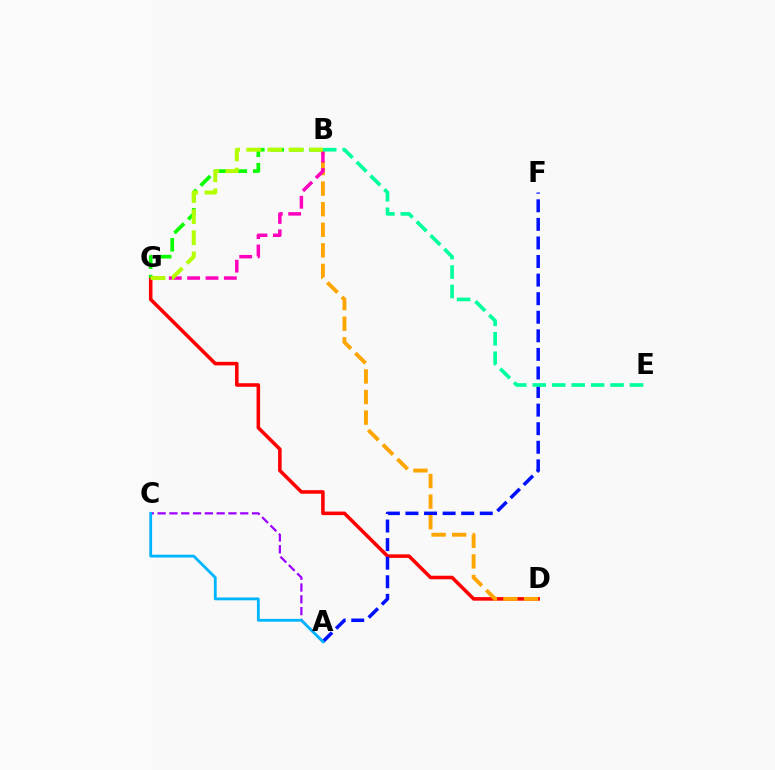{('D', 'G'): [{'color': '#ff0000', 'line_style': 'solid', 'thickness': 2.55}], ('A', 'F'): [{'color': '#0010ff', 'line_style': 'dashed', 'thickness': 2.52}], ('B', 'D'): [{'color': '#ffa500', 'line_style': 'dashed', 'thickness': 2.8}], ('A', 'C'): [{'color': '#9b00ff', 'line_style': 'dashed', 'thickness': 1.6}, {'color': '#00b5ff', 'line_style': 'solid', 'thickness': 2.03}], ('B', 'G'): [{'color': '#08ff00', 'line_style': 'dashed', 'thickness': 2.64}, {'color': '#ff00bd', 'line_style': 'dashed', 'thickness': 2.49}, {'color': '#b3ff00', 'line_style': 'dashed', 'thickness': 2.87}], ('B', 'E'): [{'color': '#00ff9d', 'line_style': 'dashed', 'thickness': 2.64}]}